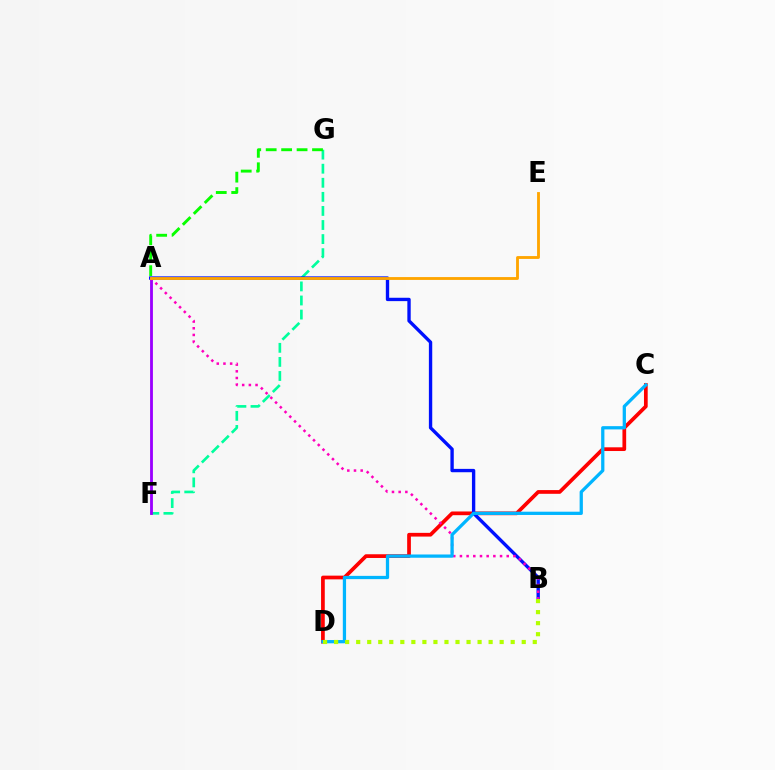{('F', 'G'): [{'color': '#00ff9d', 'line_style': 'dashed', 'thickness': 1.91}], ('C', 'D'): [{'color': '#ff0000', 'line_style': 'solid', 'thickness': 2.68}, {'color': '#00b5ff', 'line_style': 'solid', 'thickness': 2.35}], ('A', 'B'): [{'color': '#0010ff', 'line_style': 'solid', 'thickness': 2.42}, {'color': '#ff00bd', 'line_style': 'dotted', 'thickness': 1.82}], ('A', 'F'): [{'color': '#9b00ff', 'line_style': 'solid', 'thickness': 2.04}], ('A', 'E'): [{'color': '#ffa500', 'line_style': 'solid', 'thickness': 2.05}], ('A', 'G'): [{'color': '#08ff00', 'line_style': 'dashed', 'thickness': 2.1}], ('B', 'D'): [{'color': '#b3ff00', 'line_style': 'dotted', 'thickness': 3.0}]}